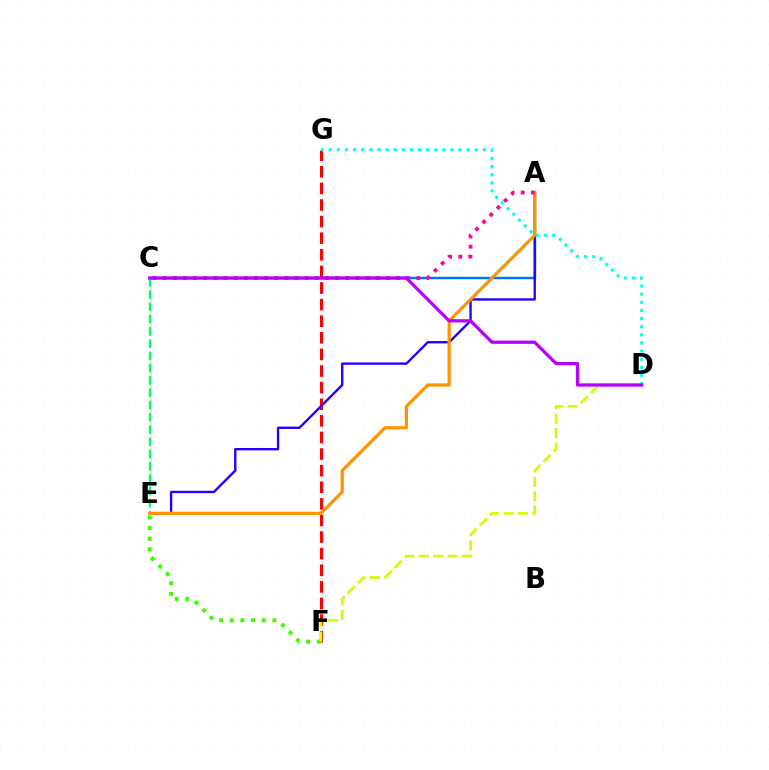{('F', 'G'): [{'color': '#ff0000', 'line_style': 'dashed', 'thickness': 2.26}], ('A', 'C'): [{'color': '#0074ff', 'line_style': 'solid', 'thickness': 1.78}, {'color': '#ff00ac', 'line_style': 'dotted', 'thickness': 2.76}], ('C', 'E'): [{'color': '#00ff5c', 'line_style': 'dashed', 'thickness': 1.67}], ('D', 'G'): [{'color': '#00fff6', 'line_style': 'dotted', 'thickness': 2.21}], ('A', 'E'): [{'color': '#2500ff', 'line_style': 'solid', 'thickness': 1.71}, {'color': '#ff9400', 'line_style': 'solid', 'thickness': 2.31}], ('E', 'F'): [{'color': '#3dff00', 'line_style': 'dotted', 'thickness': 2.9}], ('D', 'F'): [{'color': '#d1ff00', 'line_style': 'dashed', 'thickness': 1.96}], ('C', 'D'): [{'color': '#b900ff', 'line_style': 'solid', 'thickness': 2.35}]}